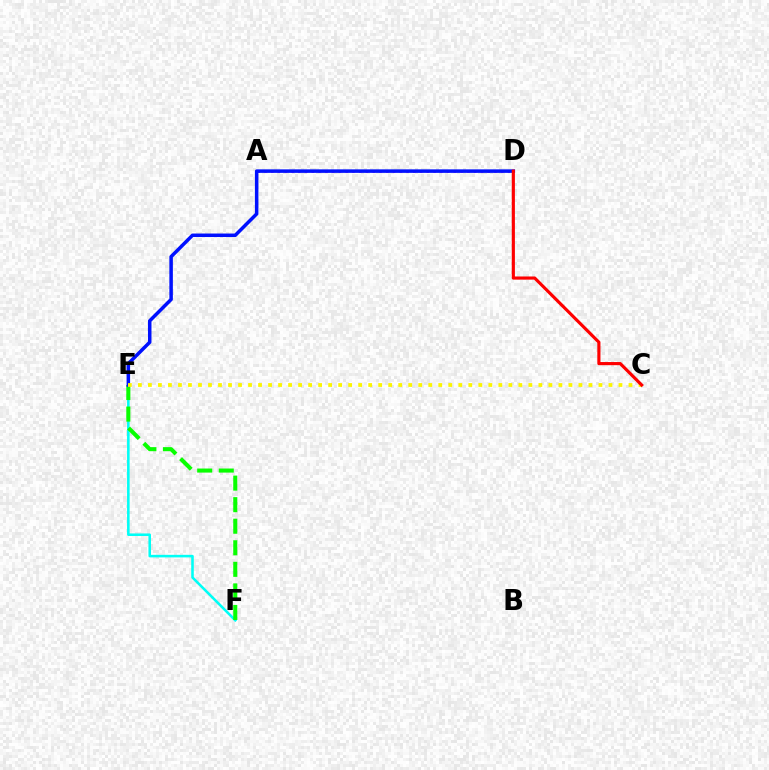{('A', 'D'): [{'color': '#ee00ff', 'line_style': 'dotted', 'thickness': 1.84}], ('E', 'F'): [{'color': '#00fff6', 'line_style': 'solid', 'thickness': 1.85}, {'color': '#08ff00', 'line_style': 'dashed', 'thickness': 2.93}], ('D', 'E'): [{'color': '#0010ff', 'line_style': 'solid', 'thickness': 2.53}], ('C', 'E'): [{'color': '#fcf500', 'line_style': 'dotted', 'thickness': 2.72}], ('C', 'D'): [{'color': '#ff0000', 'line_style': 'solid', 'thickness': 2.27}]}